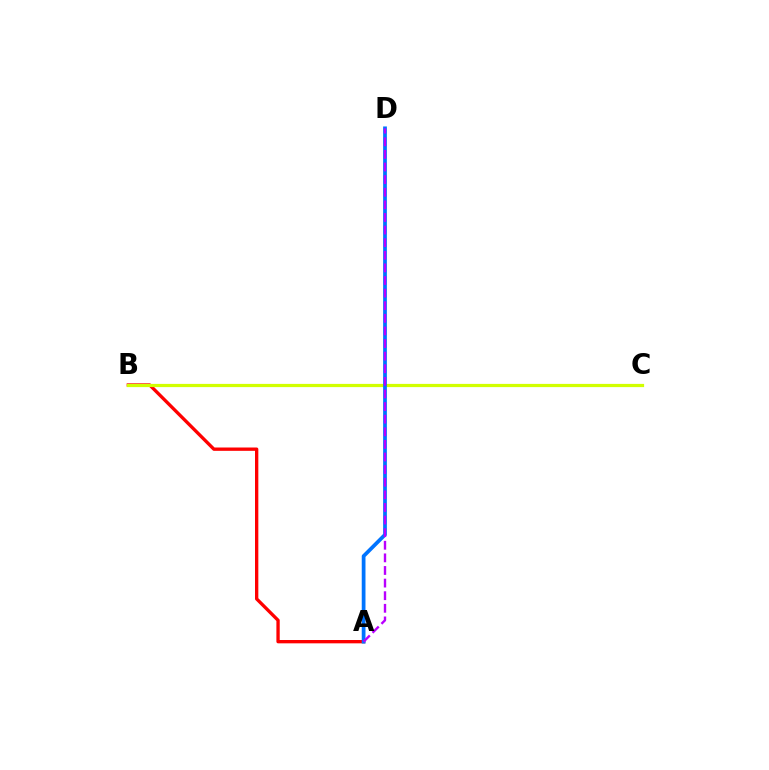{('B', 'C'): [{'color': '#00ff5c', 'line_style': 'solid', 'thickness': 1.91}, {'color': '#d1ff00', 'line_style': 'solid', 'thickness': 2.32}], ('A', 'B'): [{'color': '#ff0000', 'line_style': 'solid', 'thickness': 2.4}], ('A', 'D'): [{'color': '#0074ff', 'line_style': 'solid', 'thickness': 2.7}, {'color': '#b900ff', 'line_style': 'dashed', 'thickness': 1.71}]}